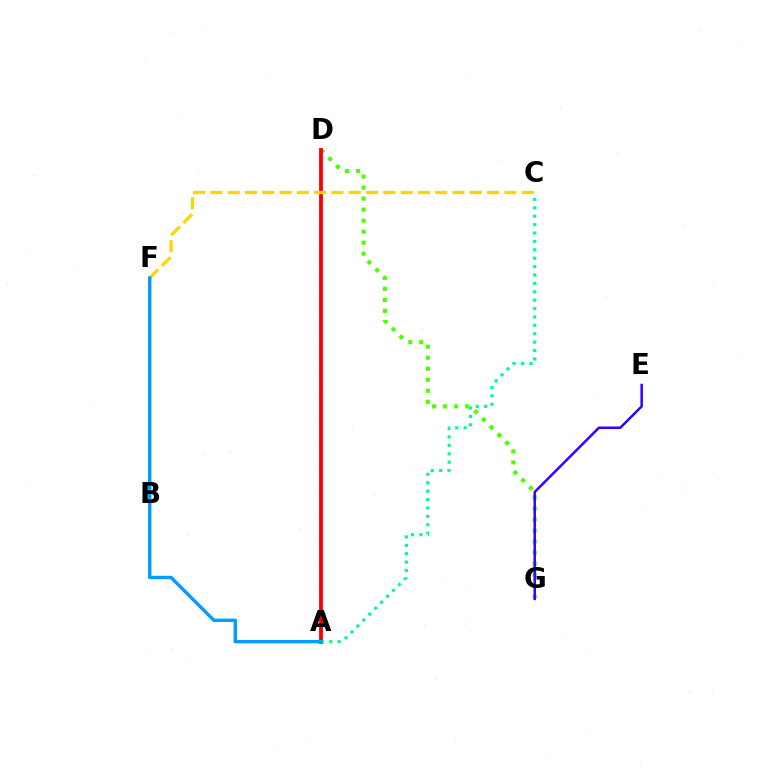{('A', 'D'): [{'color': '#ff00ed', 'line_style': 'dashed', 'thickness': 1.63}, {'color': '#ff0000', 'line_style': 'solid', 'thickness': 2.74}], ('D', 'G'): [{'color': '#4fff00', 'line_style': 'dotted', 'thickness': 2.99}], ('C', 'F'): [{'color': '#ffd500', 'line_style': 'dashed', 'thickness': 2.35}], ('A', 'C'): [{'color': '#00ff86', 'line_style': 'dotted', 'thickness': 2.28}], ('E', 'G'): [{'color': '#3700ff', 'line_style': 'solid', 'thickness': 1.81}], ('A', 'F'): [{'color': '#009eff', 'line_style': 'solid', 'thickness': 2.45}]}